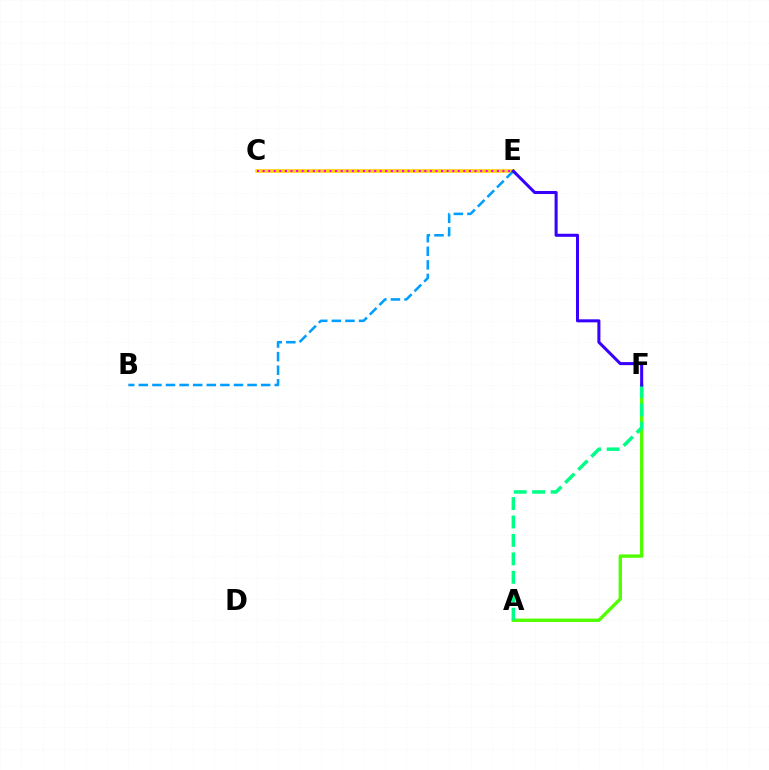{('C', 'E'): [{'color': '#ff0000', 'line_style': 'solid', 'thickness': 1.55}, {'color': '#ffd500', 'line_style': 'solid', 'thickness': 2.55}, {'color': '#ff00ed', 'line_style': 'dotted', 'thickness': 1.52}], ('A', 'F'): [{'color': '#4fff00', 'line_style': 'solid', 'thickness': 2.41}, {'color': '#00ff86', 'line_style': 'dashed', 'thickness': 2.51}], ('B', 'E'): [{'color': '#009eff', 'line_style': 'dashed', 'thickness': 1.85}], ('E', 'F'): [{'color': '#3700ff', 'line_style': 'solid', 'thickness': 2.19}]}